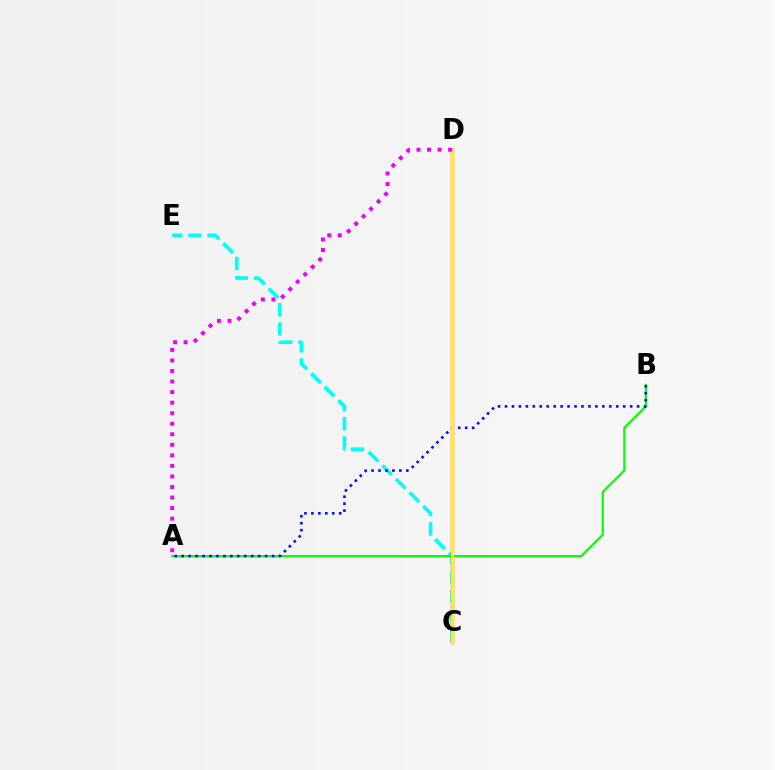{('C', 'E'): [{'color': '#00fff6', 'line_style': 'dashed', 'thickness': 2.61}], ('A', 'B'): [{'color': '#08ff00', 'line_style': 'solid', 'thickness': 1.59}, {'color': '#0010ff', 'line_style': 'dotted', 'thickness': 1.89}], ('C', 'D'): [{'color': '#ff0000', 'line_style': 'solid', 'thickness': 2.37}, {'color': '#fcf500', 'line_style': 'solid', 'thickness': 2.25}], ('A', 'D'): [{'color': '#ee00ff', 'line_style': 'dotted', 'thickness': 2.86}]}